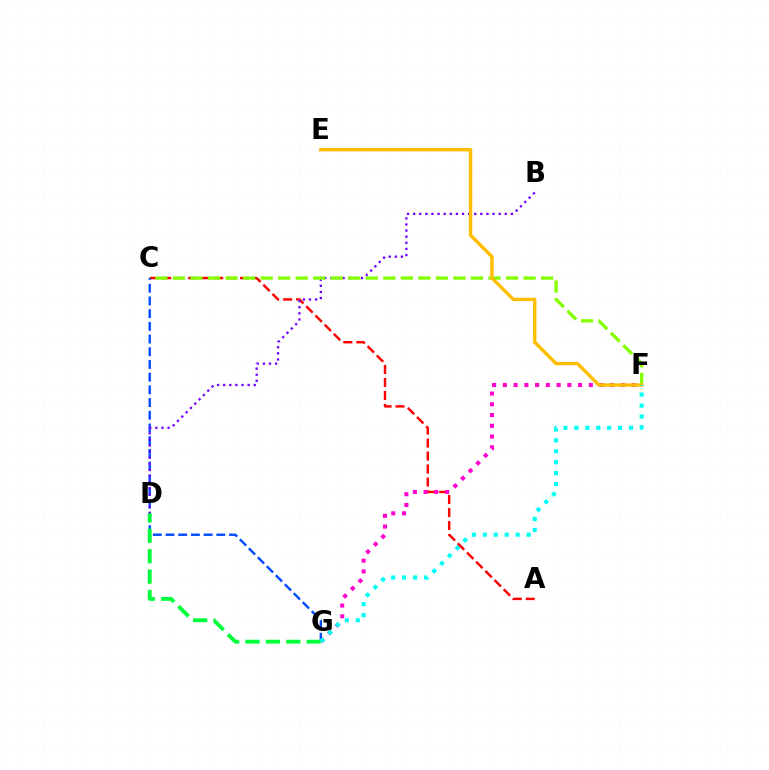{('A', 'C'): [{'color': '#ff0000', 'line_style': 'dashed', 'thickness': 1.76}], ('C', 'G'): [{'color': '#004bff', 'line_style': 'dashed', 'thickness': 1.73}], ('B', 'D'): [{'color': '#7200ff', 'line_style': 'dotted', 'thickness': 1.66}], ('F', 'G'): [{'color': '#ff00cf', 'line_style': 'dotted', 'thickness': 2.92}, {'color': '#00fff6', 'line_style': 'dotted', 'thickness': 2.97}], ('C', 'F'): [{'color': '#84ff00', 'line_style': 'dashed', 'thickness': 2.38}], ('E', 'F'): [{'color': '#ffbd00', 'line_style': 'solid', 'thickness': 2.45}], ('D', 'G'): [{'color': '#00ff39', 'line_style': 'dashed', 'thickness': 2.77}]}